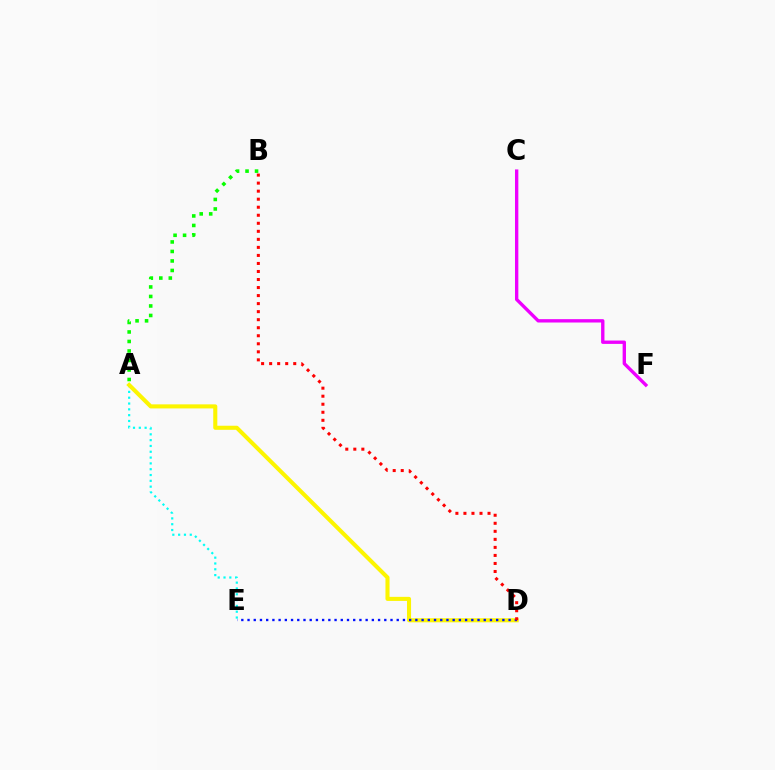{('A', 'B'): [{'color': '#08ff00', 'line_style': 'dotted', 'thickness': 2.58}], ('A', 'E'): [{'color': '#00fff6', 'line_style': 'dotted', 'thickness': 1.58}], ('A', 'D'): [{'color': '#fcf500', 'line_style': 'solid', 'thickness': 2.93}], ('C', 'F'): [{'color': '#ee00ff', 'line_style': 'solid', 'thickness': 2.42}], ('D', 'E'): [{'color': '#0010ff', 'line_style': 'dotted', 'thickness': 1.69}], ('B', 'D'): [{'color': '#ff0000', 'line_style': 'dotted', 'thickness': 2.18}]}